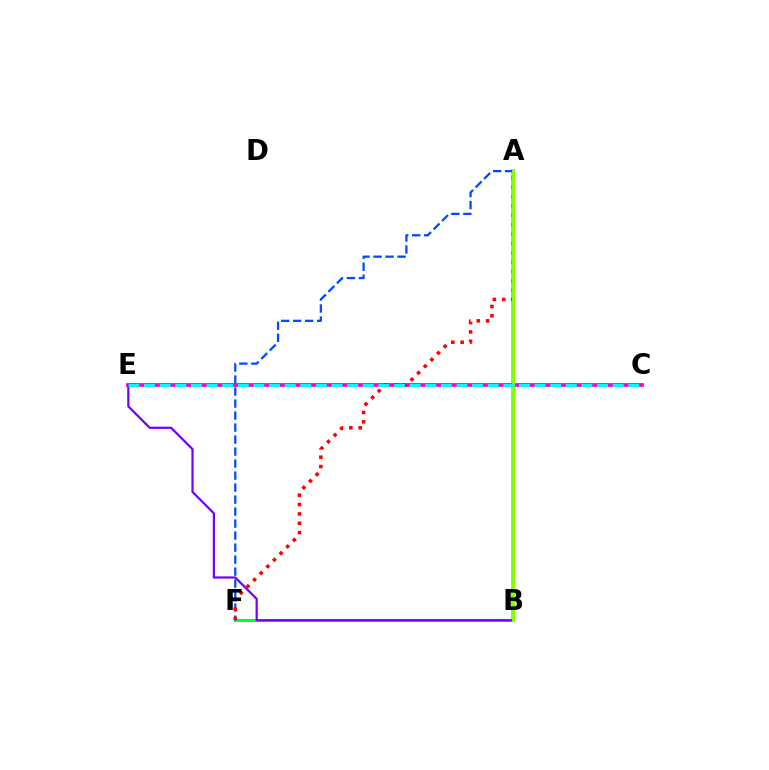{('B', 'F'): [{'color': '#00ff39', 'line_style': 'solid', 'thickness': 2.15}], ('A', 'B'): [{'color': '#ffbd00', 'line_style': 'solid', 'thickness': 2.76}, {'color': '#84ff00', 'line_style': 'solid', 'thickness': 2.25}], ('C', 'E'): [{'color': '#ff00cf', 'line_style': 'solid', 'thickness': 2.71}, {'color': '#00fff6', 'line_style': 'dashed', 'thickness': 2.12}], ('B', 'E'): [{'color': '#7200ff', 'line_style': 'solid', 'thickness': 1.59}], ('A', 'F'): [{'color': '#004bff', 'line_style': 'dashed', 'thickness': 1.63}, {'color': '#ff0000', 'line_style': 'dotted', 'thickness': 2.55}]}